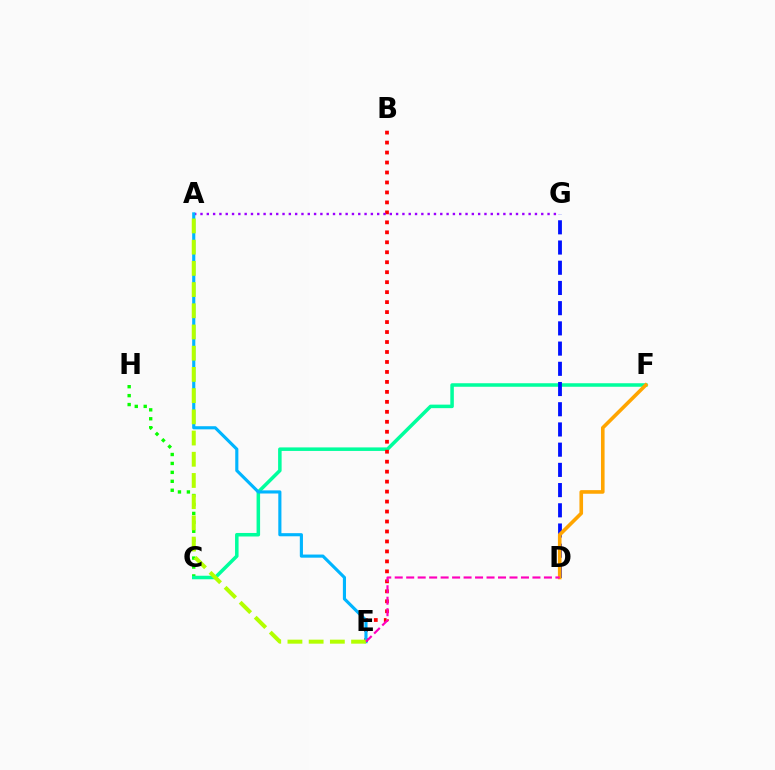{('C', 'H'): [{'color': '#08ff00', 'line_style': 'dotted', 'thickness': 2.43}], ('C', 'F'): [{'color': '#00ff9d', 'line_style': 'solid', 'thickness': 2.54}], ('D', 'G'): [{'color': '#0010ff', 'line_style': 'dashed', 'thickness': 2.75}], ('B', 'E'): [{'color': '#ff0000', 'line_style': 'dotted', 'thickness': 2.71}], ('A', 'G'): [{'color': '#9b00ff', 'line_style': 'dotted', 'thickness': 1.71}], ('D', 'F'): [{'color': '#ffa500', 'line_style': 'solid', 'thickness': 2.6}], ('A', 'E'): [{'color': '#00b5ff', 'line_style': 'solid', 'thickness': 2.25}, {'color': '#b3ff00', 'line_style': 'dashed', 'thickness': 2.88}], ('D', 'E'): [{'color': '#ff00bd', 'line_style': 'dashed', 'thickness': 1.56}]}